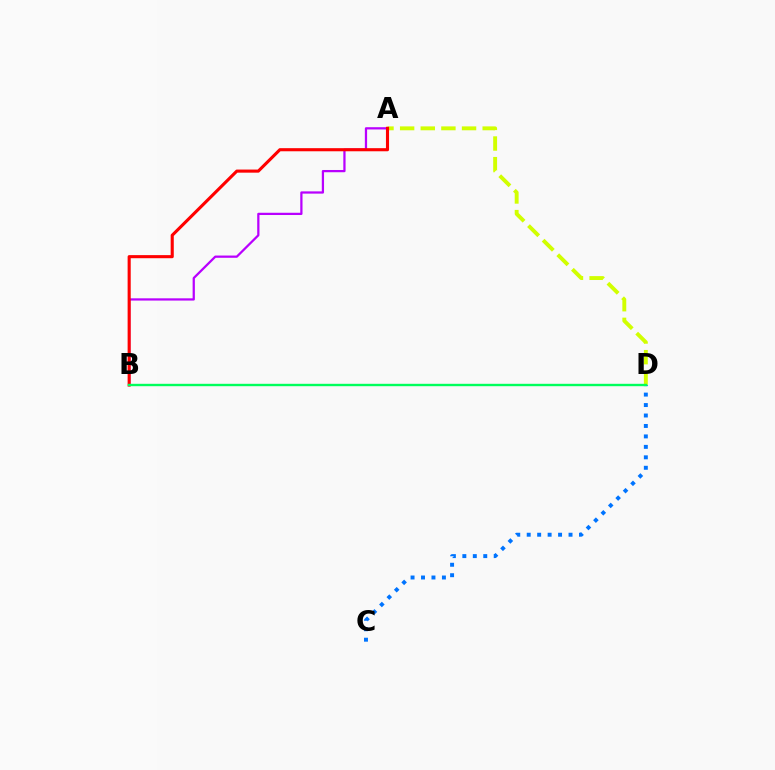{('C', 'D'): [{'color': '#0074ff', 'line_style': 'dotted', 'thickness': 2.84}], ('A', 'D'): [{'color': '#d1ff00', 'line_style': 'dashed', 'thickness': 2.8}], ('A', 'B'): [{'color': '#b900ff', 'line_style': 'solid', 'thickness': 1.62}, {'color': '#ff0000', 'line_style': 'solid', 'thickness': 2.23}], ('B', 'D'): [{'color': '#00ff5c', 'line_style': 'solid', 'thickness': 1.72}]}